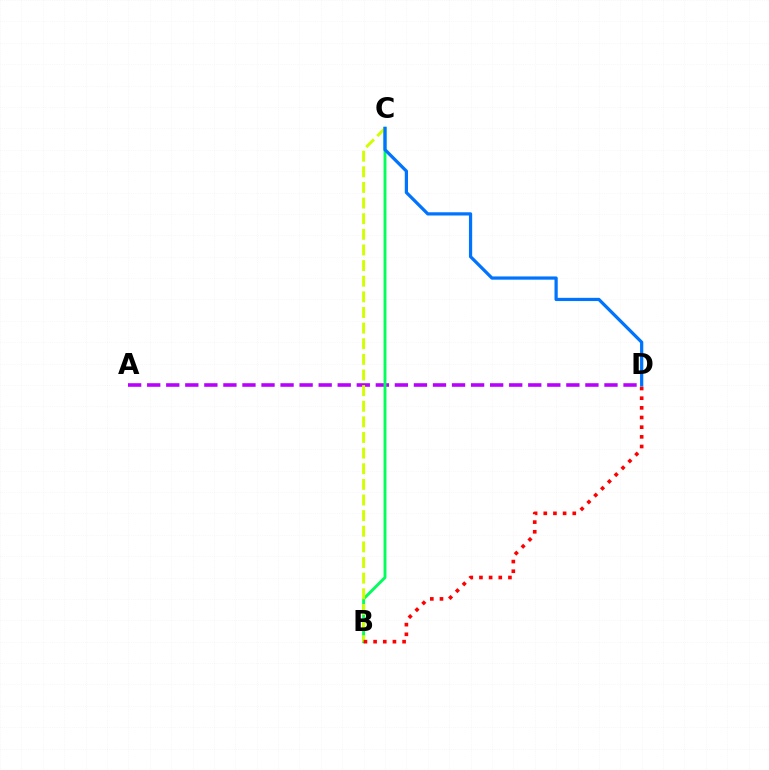{('A', 'D'): [{'color': '#b900ff', 'line_style': 'dashed', 'thickness': 2.59}], ('B', 'C'): [{'color': '#00ff5c', 'line_style': 'solid', 'thickness': 2.09}, {'color': '#d1ff00', 'line_style': 'dashed', 'thickness': 2.12}], ('B', 'D'): [{'color': '#ff0000', 'line_style': 'dotted', 'thickness': 2.63}], ('C', 'D'): [{'color': '#0074ff', 'line_style': 'solid', 'thickness': 2.32}]}